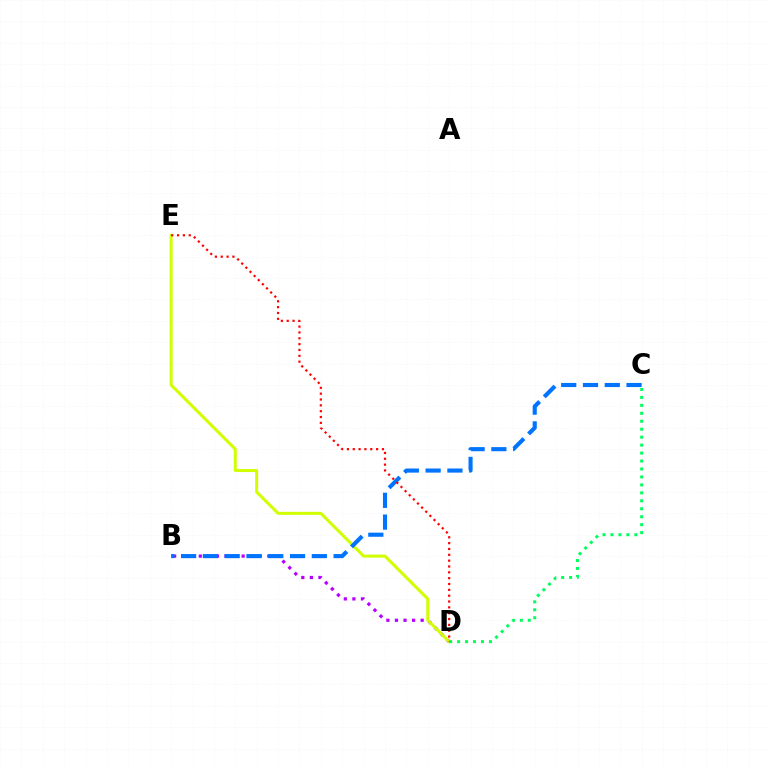{('B', 'D'): [{'color': '#b900ff', 'line_style': 'dotted', 'thickness': 2.33}], ('D', 'E'): [{'color': '#d1ff00', 'line_style': 'solid', 'thickness': 2.17}, {'color': '#ff0000', 'line_style': 'dotted', 'thickness': 1.59}], ('B', 'C'): [{'color': '#0074ff', 'line_style': 'dashed', 'thickness': 2.96}], ('C', 'D'): [{'color': '#00ff5c', 'line_style': 'dotted', 'thickness': 2.16}]}